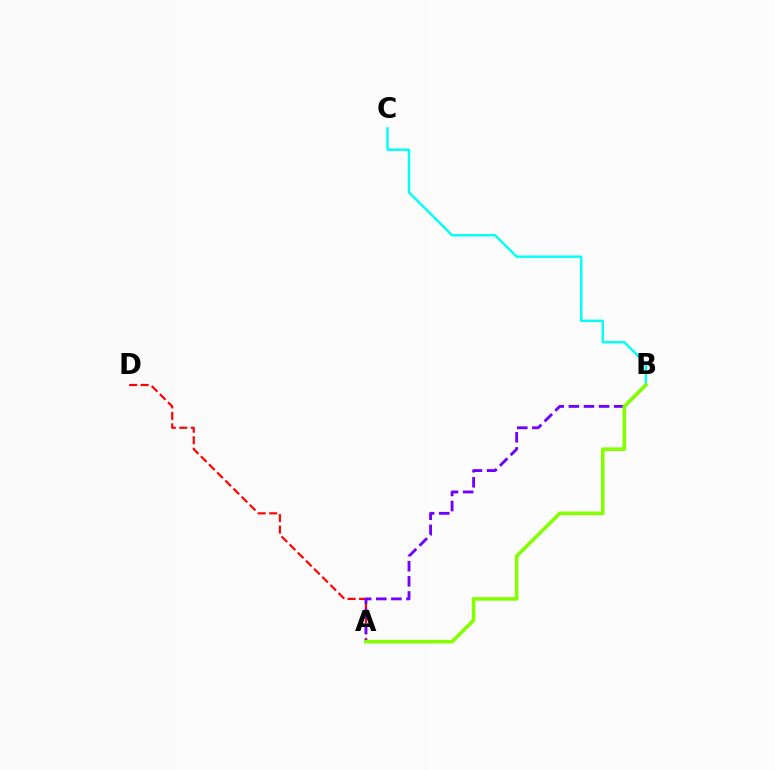{('B', 'C'): [{'color': '#00fff6', 'line_style': 'solid', 'thickness': 1.74}], ('A', 'D'): [{'color': '#ff0000', 'line_style': 'dashed', 'thickness': 1.56}], ('A', 'B'): [{'color': '#7200ff', 'line_style': 'dashed', 'thickness': 2.05}, {'color': '#84ff00', 'line_style': 'solid', 'thickness': 2.58}]}